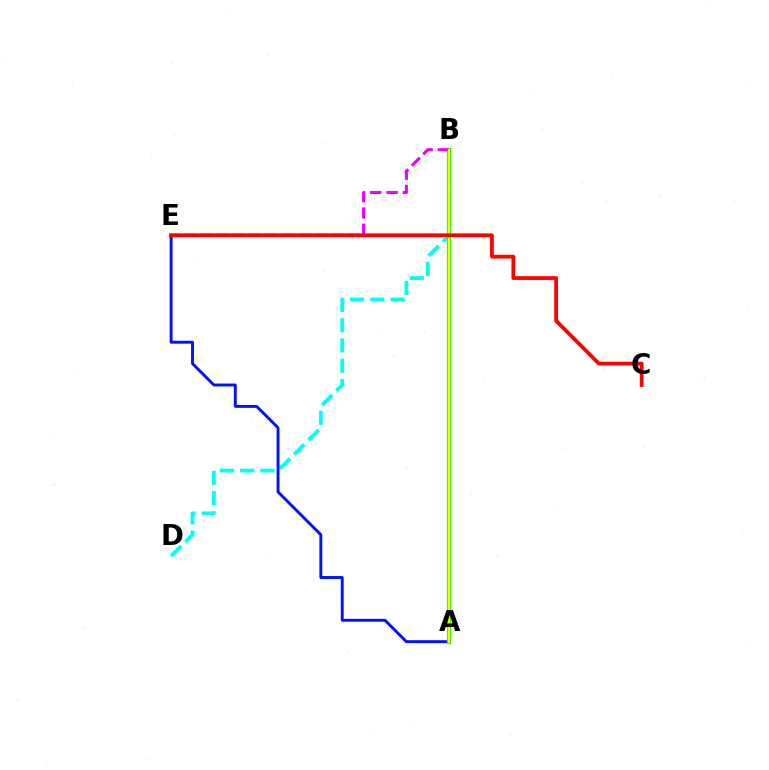{('B', 'D'): [{'color': '#00fff6', 'line_style': 'dashed', 'thickness': 2.76}], ('A', 'E'): [{'color': '#0010ff', 'line_style': 'solid', 'thickness': 2.09}], ('A', 'B'): [{'color': '#08ff00', 'line_style': 'solid', 'thickness': 3.0}, {'color': '#fcf500', 'line_style': 'solid', 'thickness': 1.68}], ('B', 'E'): [{'color': '#ee00ff', 'line_style': 'dashed', 'thickness': 2.22}], ('C', 'E'): [{'color': '#ff0000', 'line_style': 'solid', 'thickness': 2.73}]}